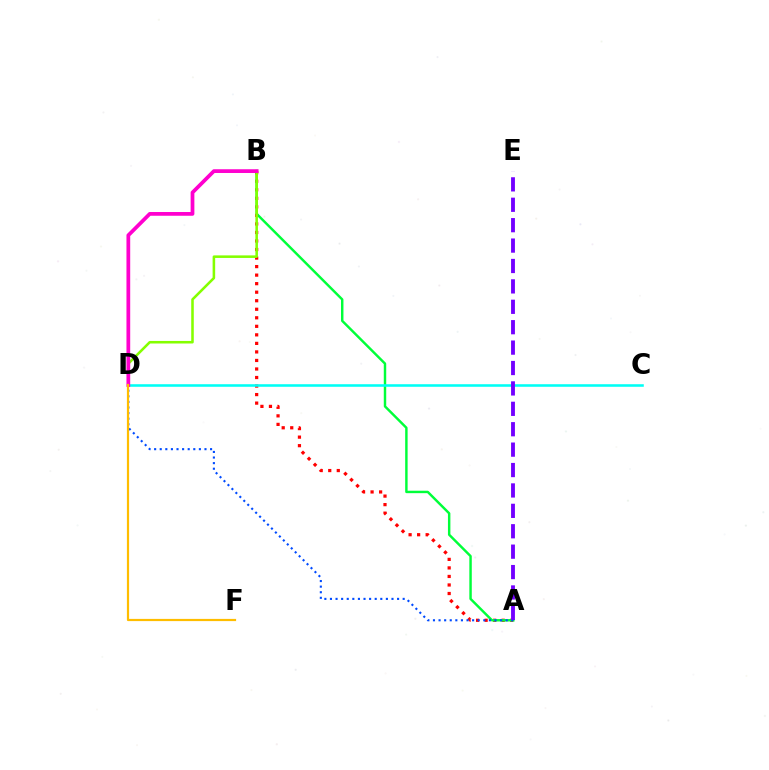{('A', 'B'): [{'color': '#ff0000', 'line_style': 'dotted', 'thickness': 2.32}, {'color': '#00ff39', 'line_style': 'solid', 'thickness': 1.76}], ('B', 'D'): [{'color': '#84ff00', 'line_style': 'solid', 'thickness': 1.84}, {'color': '#ff00cf', 'line_style': 'solid', 'thickness': 2.7}], ('A', 'D'): [{'color': '#004bff', 'line_style': 'dotted', 'thickness': 1.52}], ('C', 'D'): [{'color': '#00fff6', 'line_style': 'solid', 'thickness': 1.85}], ('A', 'E'): [{'color': '#7200ff', 'line_style': 'dashed', 'thickness': 2.77}], ('D', 'F'): [{'color': '#ffbd00', 'line_style': 'solid', 'thickness': 1.59}]}